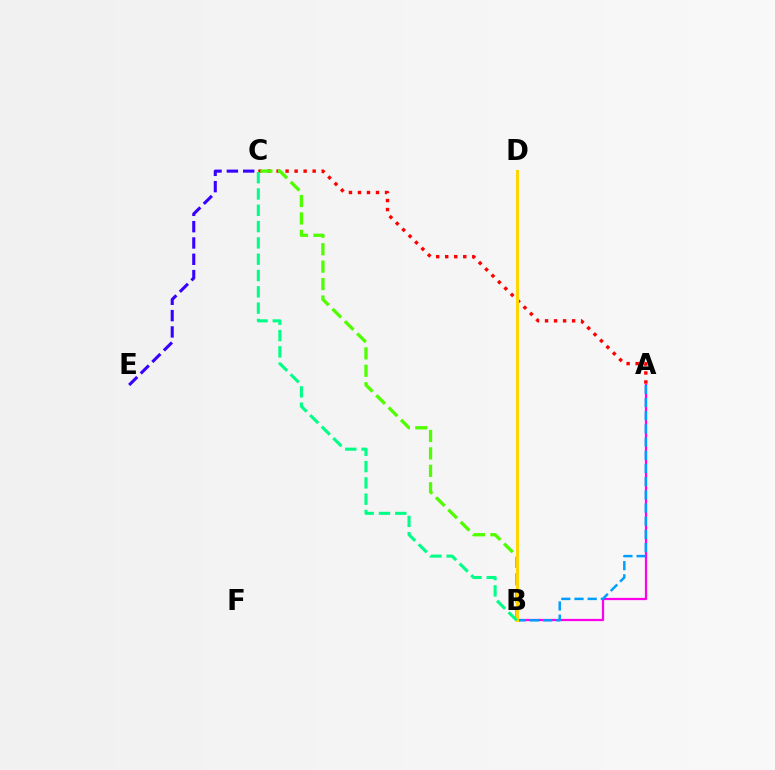{('C', 'E'): [{'color': '#3700ff', 'line_style': 'dashed', 'thickness': 2.22}], ('A', 'C'): [{'color': '#ff0000', 'line_style': 'dotted', 'thickness': 2.45}], ('B', 'C'): [{'color': '#4fff00', 'line_style': 'dashed', 'thickness': 2.37}, {'color': '#00ff86', 'line_style': 'dashed', 'thickness': 2.22}], ('A', 'B'): [{'color': '#ff00ed', 'line_style': 'solid', 'thickness': 1.62}, {'color': '#009eff', 'line_style': 'dashed', 'thickness': 1.79}], ('B', 'D'): [{'color': '#ffd500', 'line_style': 'solid', 'thickness': 2.18}]}